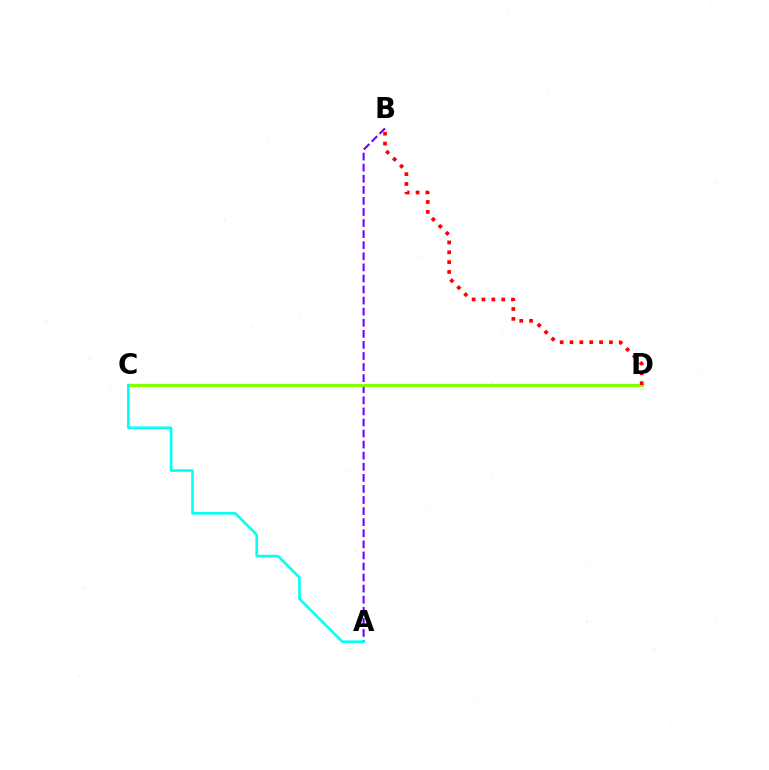{('A', 'B'): [{'color': '#7200ff', 'line_style': 'dashed', 'thickness': 1.5}], ('C', 'D'): [{'color': '#84ff00', 'line_style': 'solid', 'thickness': 2.29}], ('A', 'C'): [{'color': '#00fff6', 'line_style': 'solid', 'thickness': 1.87}], ('B', 'D'): [{'color': '#ff0000', 'line_style': 'dotted', 'thickness': 2.68}]}